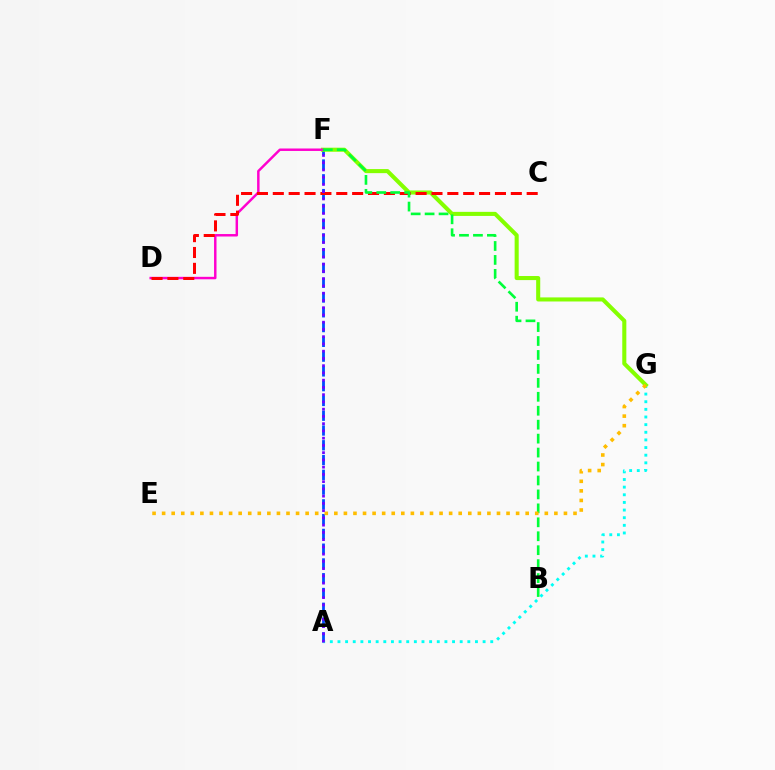{('A', 'F'): [{'color': '#004bff', 'line_style': 'dashed', 'thickness': 2.01}, {'color': '#7200ff', 'line_style': 'dotted', 'thickness': 1.97}], ('A', 'G'): [{'color': '#00fff6', 'line_style': 'dotted', 'thickness': 2.08}], ('F', 'G'): [{'color': '#84ff00', 'line_style': 'solid', 'thickness': 2.93}], ('D', 'F'): [{'color': '#ff00cf', 'line_style': 'solid', 'thickness': 1.77}], ('C', 'D'): [{'color': '#ff0000', 'line_style': 'dashed', 'thickness': 2.16}], ('B', 'F'): [{'color': '#00ff39', 'line_style': 'dashed', 'thickness': 1.89}], ('E', 'G'): [{'color': '#ffbd00', 'line_style': 'dotted', 'thickness': 2.6}]}